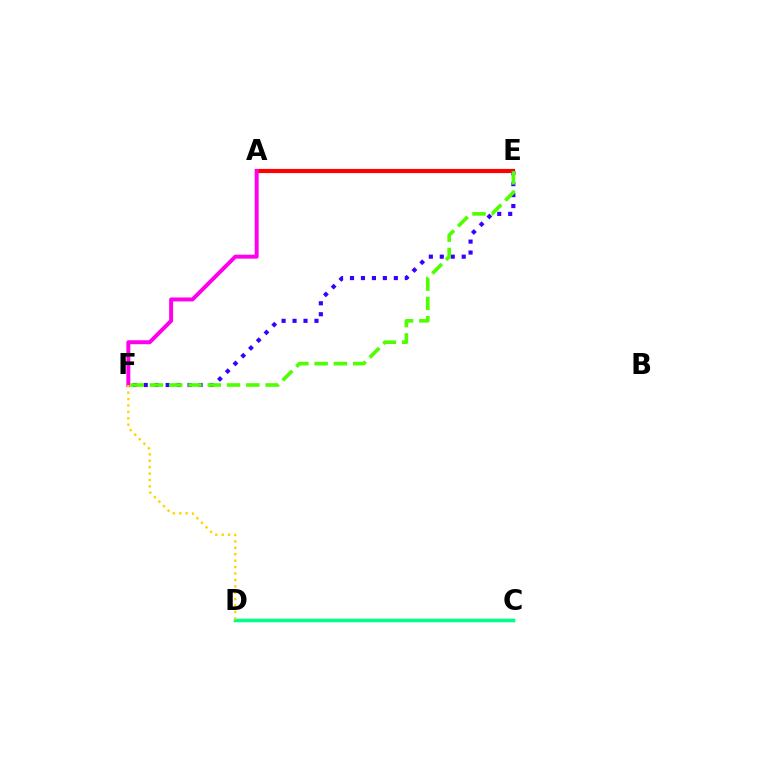{('A', 'E'): [{'color': '#ff0000', 'line_style': 'solid', 'thickness': 3.0}], ('C', 'D'): [{'color': '#009eff', 'line_style': 'solid', 'thickness': 2.29}, {'color': '#00ff86', 'line_style': 'solid', 'thickness': 2.46}], ('E', 'F'): [{'color': '#3700ff', 'line_style': 'dotted', 'thickness': 2.98}, {'color': '#4fff00', 'line_style': 'dashed', 'thickness': 2.62}], ('A', 'F'): [{'color': '#ff00ed', 'line_style': 'solid', 'thickness': 2.84}], ('D', 'F'): [{'color': '#ffd500', 'line_style': 'dotted', 'thickness': 1.74}]}